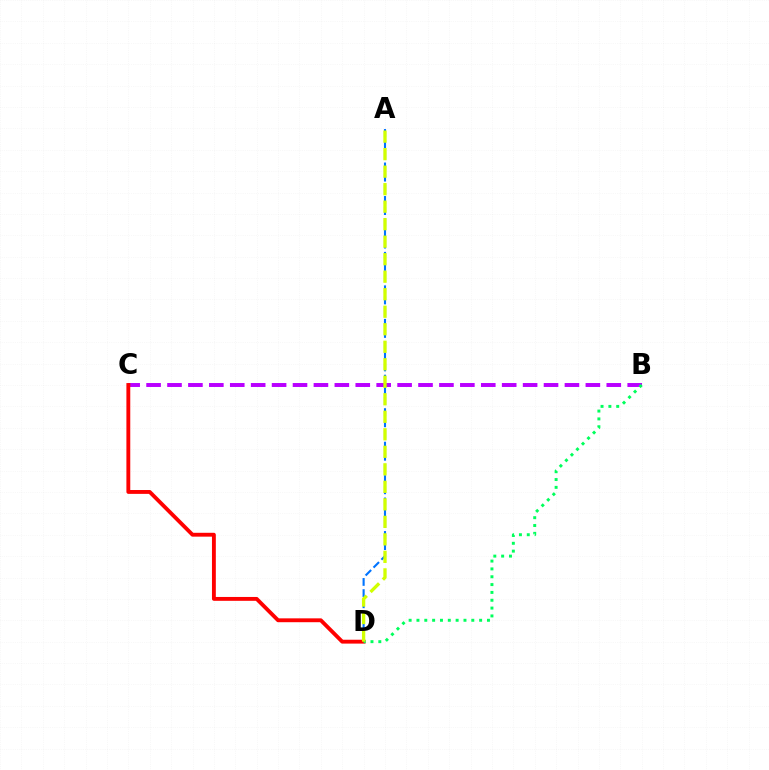{('B', 'C'): [{'color': '#b900ff', 'line_style': 'dashed', 'thickness': 2.84}], ('A', 'D'): [{'color': '#0074ff', 'line_style': 'dashed', 'thickness': 1.52}, {'color': '#d1ff00', 'line_style': 'dashed', 'thickness': 2.38}], ('C', 'D'): [{'color': '#ff0000', 'line_style': 'solid', 'thickness': 2.78}], ('B', 'D'): [{'color': '#00ff5c', 'line_style': 'dotted', 'thickness': 2.13}]}